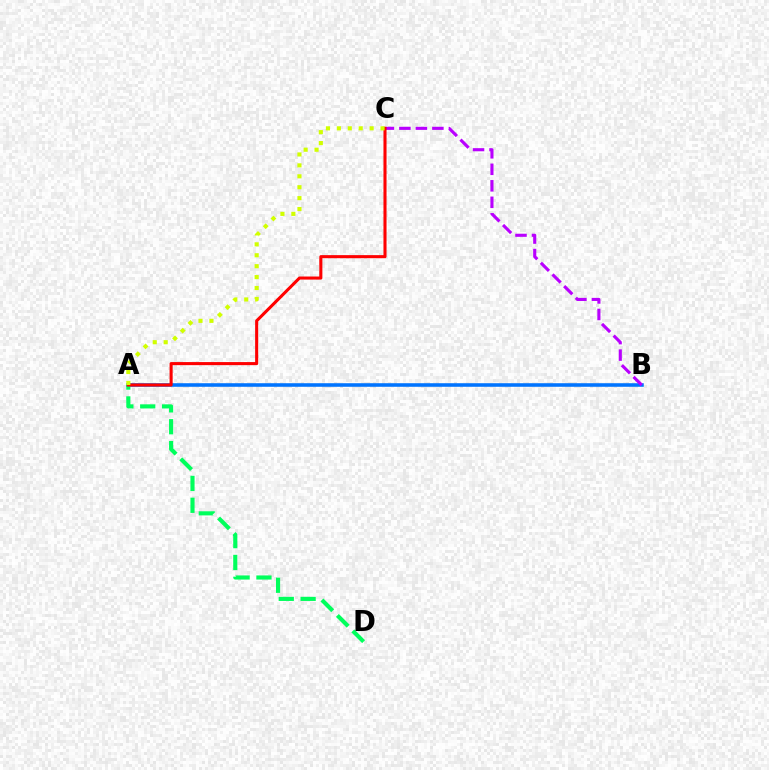{('A', 'B'): [{'color': '#0074ff', 'line_style': 'solid', 'thickness': 2.56}], ('A', 'D'): [{'color': '#00ff5c', 'line_style': 'dashed', 'thickness': 2.97}], ('B', 'C'): [{'color': '#b900ff', 'line_style': 'dashed', 'thickness': 2.24}], ('A', 'C'): [{'color': '#ff0000', 'line_style': 'solid', 'thickness': 2.21}, {'color': '#d1ff00', 'line_style': 'dotted', 'thickness': 2.97}]}